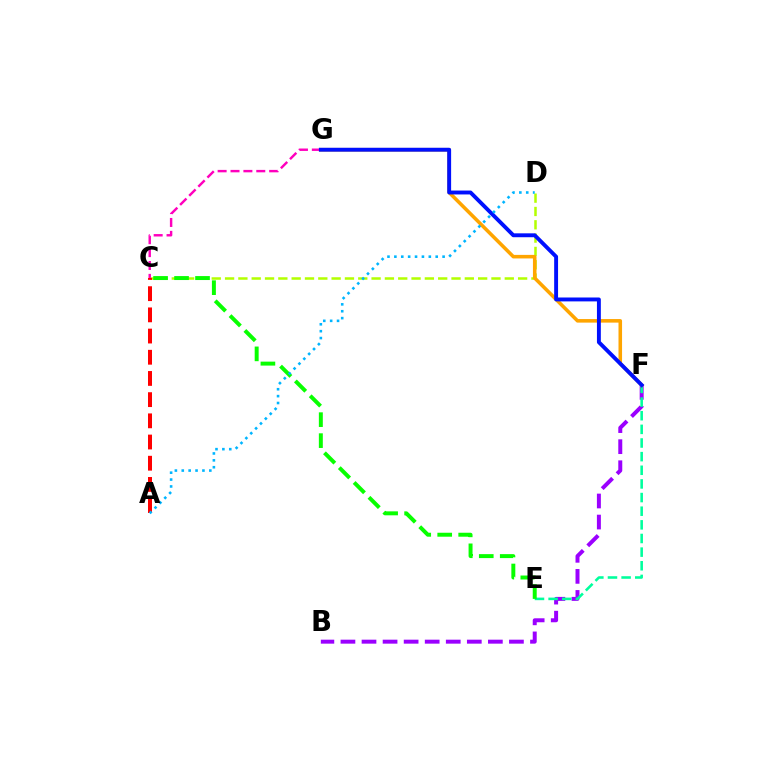{('C', 'D'): [{'color': '#b3ff00', 'line_style': 'dashed', 'thickness': 1.81}], ('B', 'F'): [{'color': '#9b00ff', 'line_style': 'dashed', 'thickness': 2.86}], ('E', 'F'): [{'color': '#00ff9d', 'line_style': 'dashed', 'thickness': 1.85}], ('C', 'E'): [{'color': '#08ff00', 'line_style': 'dashed', 'thickness': 2.85}], ('F', 'G'): [{'color': '#ffa500', 'line_style': 'solid', 'thickness': 2.56}, {'color': '#0010ff', 'line_style': 'solid', 'thickness': 2.81}], ('C', 'G'): [{'color': '#ff00bd', 'line_style': 'dashed', 'thickness': 1.75}], ('A', 'C'): [{'color': '#ff0000', 'line_style': 'dashed', 'thickness': 2.88}], ('A', 'D'): [{'color': '#00b5ff', 'line_style': 'dotted', 'thickness': 1.87}]}